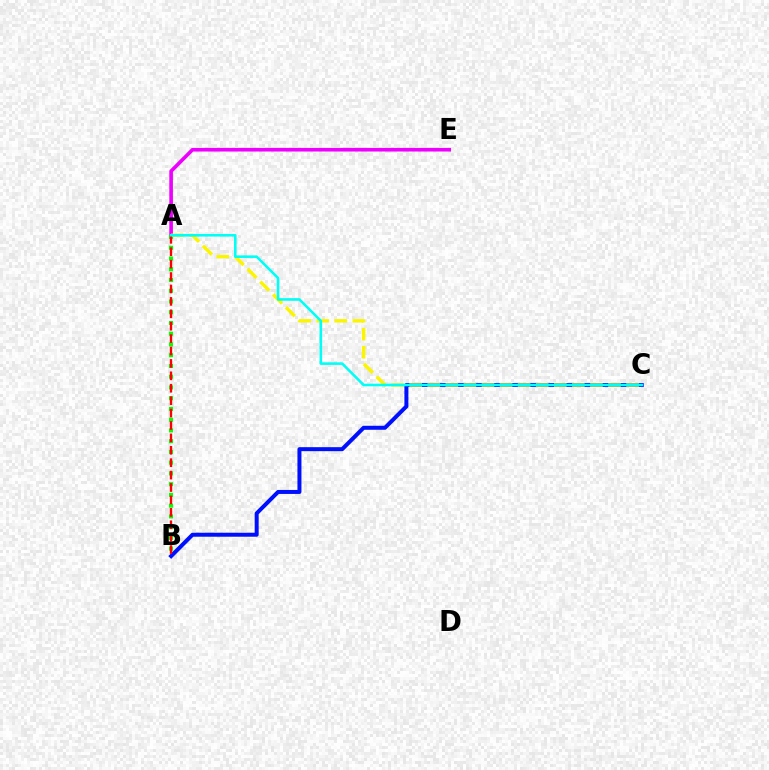{('A', 'E'): [{'color': '#ee00ff', 'line_style': 'solid', 'thickness': 2.61}], ('B', 'C'): [{'color': '#0010ff', 'line_style': 'solid', 'thickness': 2.88}], ('A', 'B'): [{'color': '#08ff00', 'line_style': 'dotted', 'thickness': 2.92}, {'color': '#ff0000', 'line_style': 'dashed', 'thickness': 1.69}], ('A', 'C'): [{'color': '#fcf500', 'line_style': 'dashed', 'thickness': 2.46}, {'color': '#00fff6', 'line_style': 'solid', 'thickness': 1.86}]}